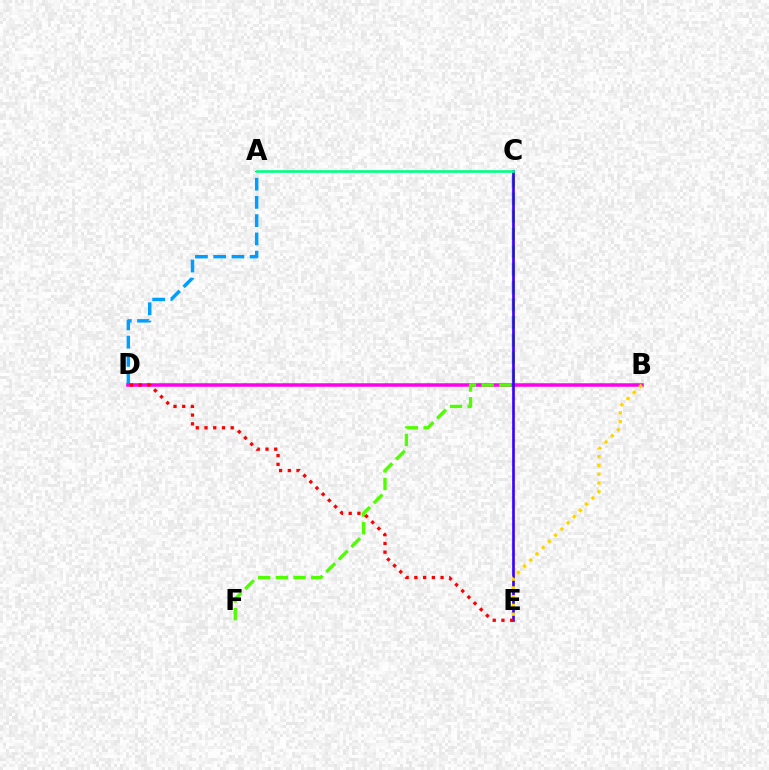{('A', 'D'): [{'color': '#009eff', 'line_style': 'dashed', 'thickness': 2.48}], ('B', 'D'): [{'color': '#ff00ed', 'line_style': 'solid', 'thickness': 2.53}], ('C', 'F'): [{'color': '#4fff00', 'line_style': 'dashed', 'thickness': 2.4}], ('C', 'E'): [{'color': '#3700ff', 'line_style': 'solid', 'thickness': 1.91}], ('A', 'C'): [{'color': '#00ff86', 'line_style': 'solid', 'thickness': 1.9}], ('B', 'E'): [{'color': '#ffd500', 'line_style': 'dotted', 'thickness': 2.38}], ('D', 'E'): [{'color': '#ff0000', 'line_style': 'dotted', 'thickness': 2.37}]}